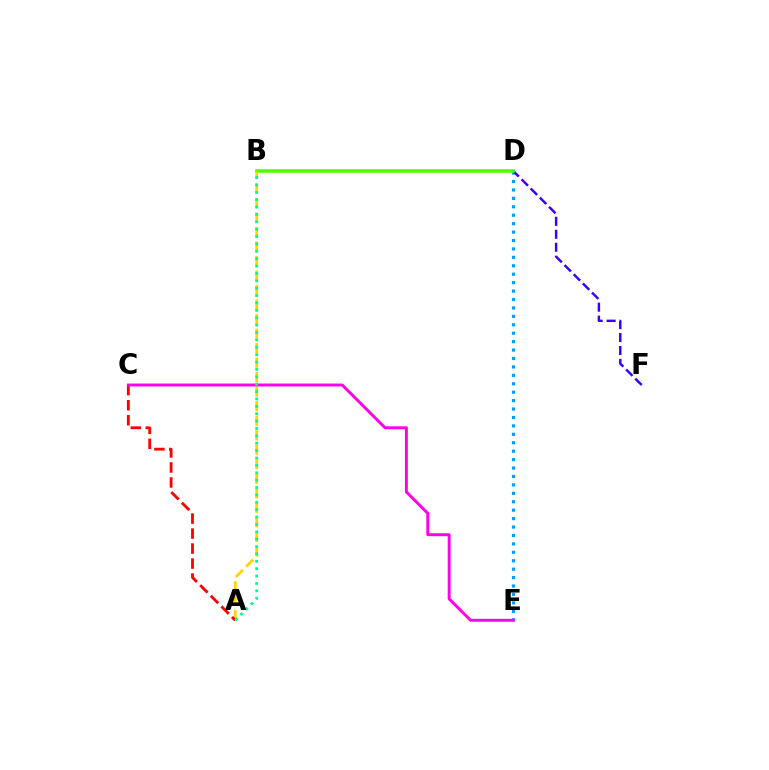{('D', 'E'): [{'color': '#009eff', 'line_style': 'dotted', 'thickness': 2.29}], ('D', 'F'): [{'color': '#3700ff', 'line_style': 'dashed', 'thickness': 1.76}], ('B', 'D'): [{'color': '#4fff00', 'line_style': 'solid', 'thickness': 2.54}], ('A', 'B'): [{'color': '#ffd500', 'line_style': 'dashed', 'thickness': 1.97}, {'color': '#00ff86', 'line_style': 'dotted', 'thickness': 2.01}], ('A', 'C'): [{'color': '#ff0000', 'line_style': 'dashed', 'thickness': 2.04}], ('C', 'E'): [{'color': '#ff00ed', 'line_style': 'solid', 'thickness': 2.12}]}